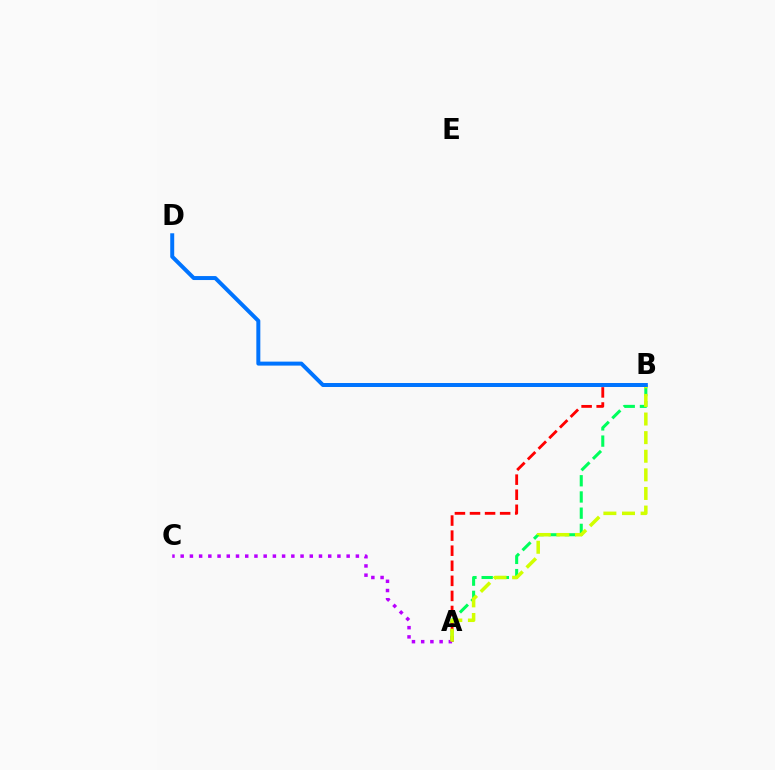{('A', 'B'): [{'color': '#00ff5c', 'line_style': 'dashed', 'thickness': 2.2}, {'color': '#ff0000', 'line_style': 'dashed', 'thickness': 2.05}, {'color': '#d1ff00', 'line_style': 'dashed', 'thickness': 2.53}], ('A', 'C'): [{'color': '#b900ff', 'line_style': 'dotted', 'thickness': 2.51}], ('B', 'D'): [{'color': '#0074ff', 'line_style': 'solid', 'thickness': 2.86}]}